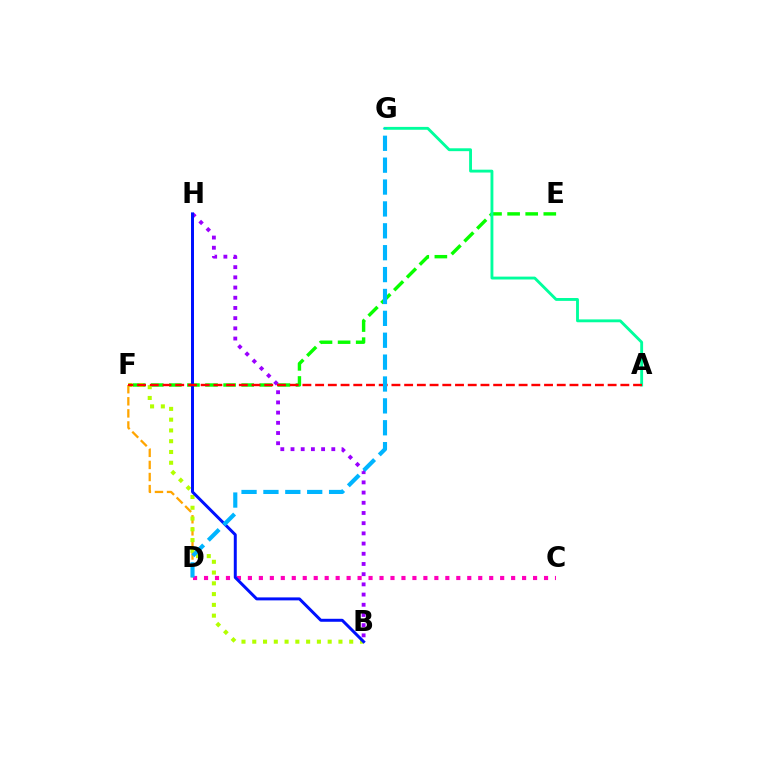{('E', 'F'): [{'color': '#08ff00', 'line_style': 'dashed', 'thickness': 2.46}], ('D', 'F'): [{'color': '#ffa500', 'line_style': 'dashed', 'thickness': 1.64}], ('B', 'F'): [{'color': '#b3ff00', 'line_style': 'dotted', 'thickness': 2.93}], ('B', 'H'): [{'color': '#9b00ff', 'line_style': 'dotted', 'thickness': 2.77}, {'color': '#0010ff', 'line_style': 'solid', 'thickness': 2.14}], ('C', 'D'): [{'color': '#ff00bd', 'line_style': 'dotted', 'thickness': 2.98}], ('A', 'G'): [{'color': '#00ff9d', 'line_style': 'solid', 'thickness': 2.06}], ('A', 'F'): [{'color': '#ff0000', 'line_style': 'dashed', 'thickness': 1.73}], ('D', 'G'): [{'color': '#00b5ff', 'line_style': 'dashed', 'thickness': 2.97}]}